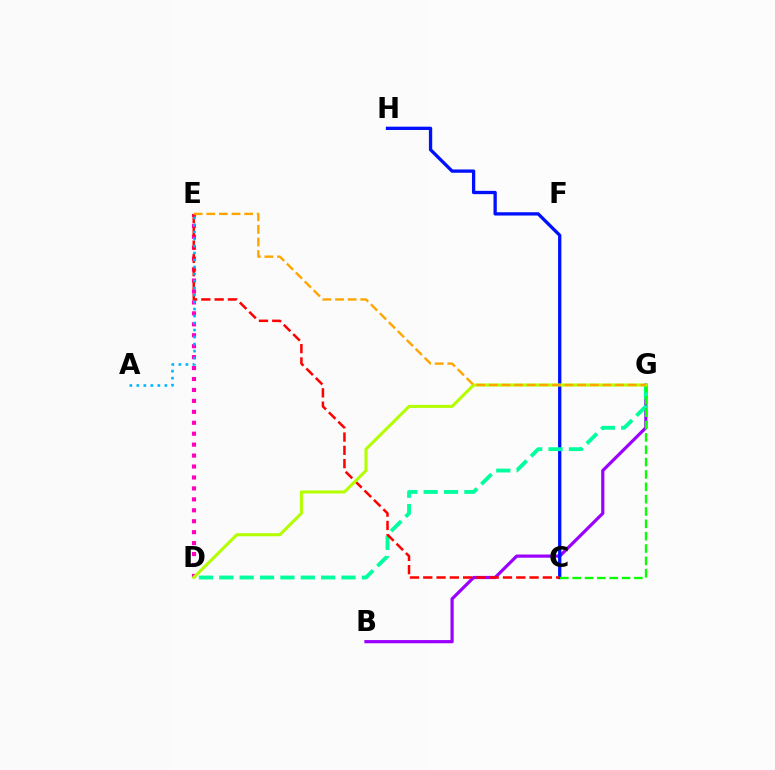{('B', 'G'): [{'color': '#9b00ff', 'line_style': 'solid', 'thickness': 2.3}], ('C', 'H'): [{'color': '#0010ff', 'line_style': 'solid', 'thickness': 2.38}], ('D', 'E'): [{'color': '#ff00bd', 'line_style': 'dotted', 'thickness': 2.97}], ('D', 'G'): [{'color': '#00ff9d', 'line_style': 'dashed', 'thickness': 2.77}, {'color': '#b3ff00', 'line_style': 'solid', 'thickness': 2.19}], ('C', 'E'): [{'color': '#ff0000', 'line_style': 'dashed', 'thickness': 1.81}], ('C', 'G'): [{'color': '#08ff00', 'line_style': 'dashed', 'thickness': 1.68}], ('A', 'E'): [{'color': '#00b5ff', 'line_style': 'dotted', 'thickness': 1.9}], ('E', 'G'): [{'color': '#ffa500', 'line_style': 'dashed', 'thickness': 1.71}]}